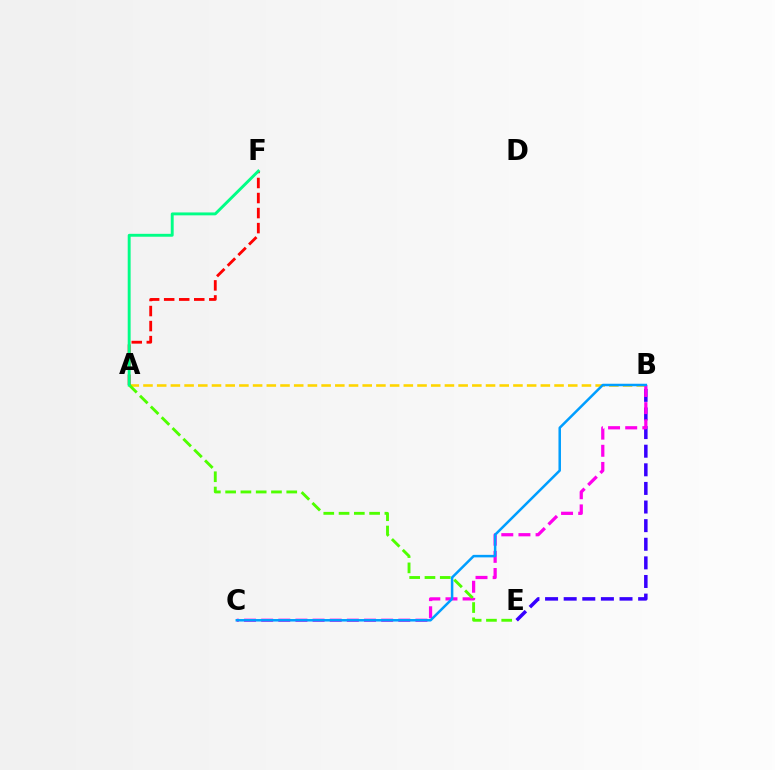{('B', 'E'): [{'color': '#3700ff', 'line_style': 'dashed', 'thickness': 2.53}], ('A', 'B'): [{'color': '#ffd500', 'line_style': 'dashed', 'thickness': 1.86}], ('B', 'C'): [{'color': '#ff00ed', 'line_style': 'dashed', 'thickness': 2.33}, {'color': '#009eff', 'line_style': 'solid', 'thickness': 1.81}], ('A', 'F'): [{'color': '#ff0000', 'line_style': 'dashed', 'thickness': 2.04}, {'color': '#00ff86', 'line_style': 'solid', 'thickness': 2.09}], ('A', 'E'): [{'color': '#4fff00', 'line_style': 'dashed', 'thickness': 2.08}]}